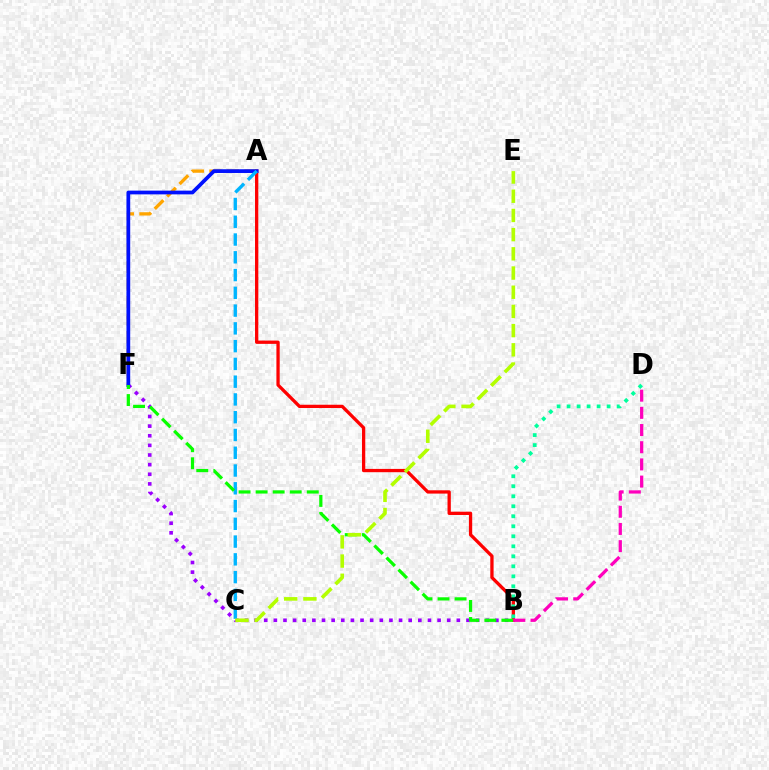{('A', 'B'): [{'color': '#ff0000', 'line_style': 'solid', 'thickness': 2.37}], ('B', 'F'): [{'color': '#9b00ff', 'line_style': 'dotted', 'thickness': 2.62}, {'color': '#08ff00', 'line_style': 'dashed', 'thickness': 2.32}], ('A', 'F'): [{'color': '#ffa500', 'line_style': 'dashed', 'thickness': 2.38}, {'color': '#0010ff', 'line_style': 'solid', 'thickness': 2.69}], ('B', 'D'): [{'color': '#00ff9d', 'line_style': 'dotted', 'thickness': 2.72}, {'color': '#ff00bd', 'line_style': 'dashed', 'thickness': 2.33}], ('A', 'C'): [{'color': '#00b5ff', 'line_style': 'dashed', 'thickness': 2.41}], ('C', 'E'): [{'color': '#b3ff00', 'line_style': 'dashed', 'thickness': 2.61}]}